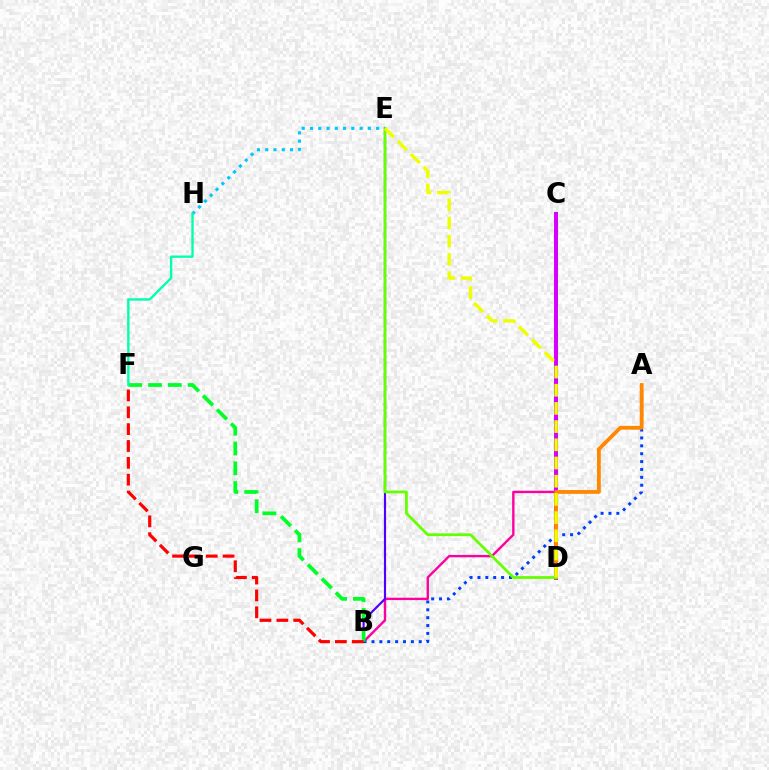{('B', 'C'): [{'color': '#ff00a0', 'line_style': 'solid', 'thickness': 1.72}], ('A', 'B'): [{'color': '#003fff', 'line_style': 'dotted', 'thickness': 2.14}], ('B', 'E'): [{'color': '#4f00ff', 'line_style': 'solid', 'thickness': 1.54}], ('B', 'F'): [{'color': '#00ff27', 'line_style': 'dashed', 'thickness': 2.69}, {'color': '#ff0000', 'line_style': 'dashed', 'thickness': 2.29}], ('C', 'D'): [{'color': '#d600ff', 'line_style': 'solid', 'thickness': 2.86}], ('A', 'D'): [{'color': '#ff8800', 'line_style': 'solid', 'thickness': 2.74}], ('D', 'E'): [{'color': '#66ff00', 'line_style': 'solid', 'thickness': 2.01}, {'color': '#eeff00', 'line_style': 'dashed', 'thickness': 2.47}], ('E', 'H'): [{'color': '#00c7ff', 'line_style': 'dotted', 'thickness': 2.25}], ('F', 'H'): [{'color': '#00ffaf', 'line_style': 'solid', 'thickness': 1.7}]}